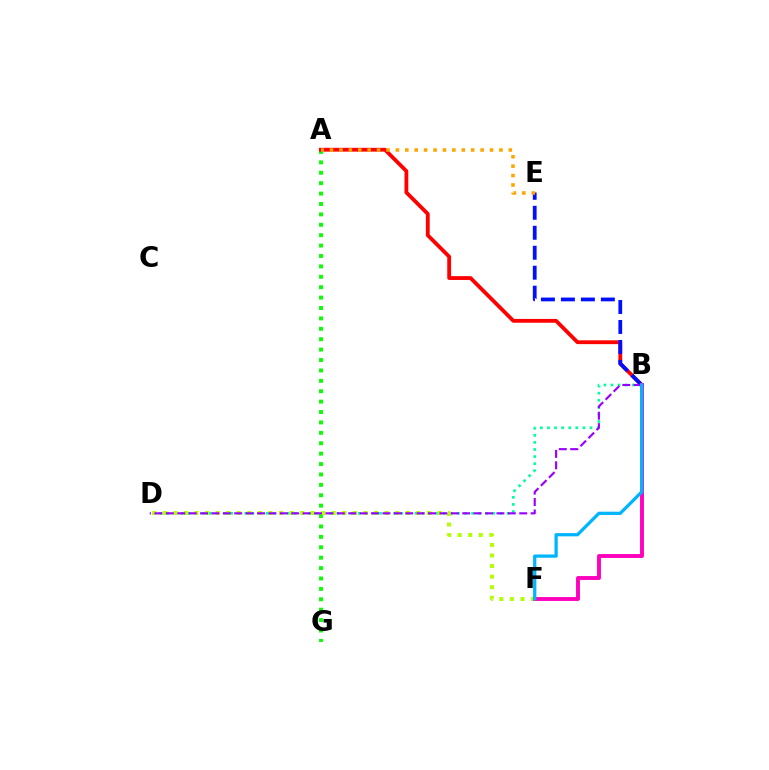{('B', 'D'): [{'color': '#00ff9d', 'line_style': 'dotted', 'thickness': 1.93}, {'color': '#9b00ff', 'line_style': 'dashed', 'thickness': 1.55}], ('A', 'G'): [{'color': '#08ff00', 'line_style': 'dotted', 'thickness': 2.83}], ('D', 'F'): [{'color': '#b3ff00', 'line_style': 'dotted', 'thickness': 2.87}], ('A', 'B'): [{'color': '#ff0000', 'line_style': 'solid', 'thickness': 2.75}], ('B', 'E'): [{'color': '#0010ff', 'line_style': 'dashed', 'thickness': 2.71}], ('A', 'E'): [{'color': '#ffa500', 'line_style': 'dotted', 'thickness': 2.56}], ('B', 'F'): [{'color': '#ff00bd', 'line_style': 'solid', 'thickness': 2.8}, {'color': '#00b5ff', 'line_style': 'solid', 'thickness': 2.35}]}